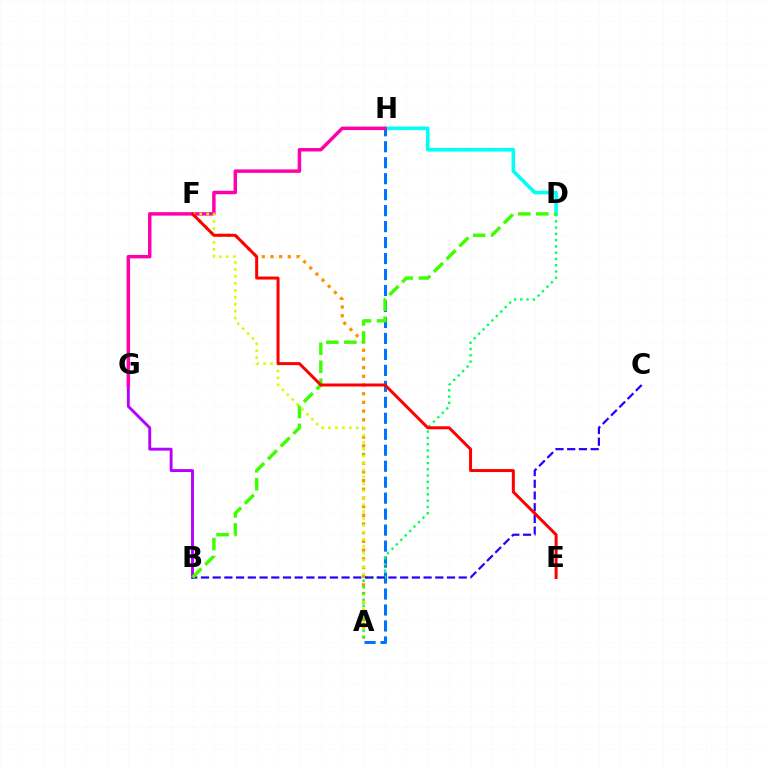{('B', 'G'): [{'color': '#b900ff', 'line_style': 'solid', 'thickness': 2.09}], ('D', 'H'): [{'color': '#00fff6', 'line_style': 'solid', 'thickness': 2.59}], ('A', 'F'): [{'color': '#ff9400', 'line_style': 'dotted', 'thickness': 2.36}, {'color': '#d1ff00', 'line_style': 'dotted', 'thickness': 1.88}], ('A', 'H'): [{'color': '#0074ff', 'line_style': 'dashed', 'thickness': 2.17}], ('G', 'H'): [{'color': '#ff00ac', 'line_style': 'solid', 'thickness': 2.49}], ('A', 'D'): [{'color': '#00ff5c', 'line_style': 'dotted', 'thickness': 1.7}], ('B', 'C'): [{'color': '#2500ff', 'line_style': 'dashed', 'thickness': 1.59}], ('B', 'D'): [{'color': '#3dff00', 'line_style': 'dashed', 'thickness': 2.45}], ('E', 'F'): [{'color': '#ff0000', 'line_style': 'solid', 'thickness': 2.15}]}